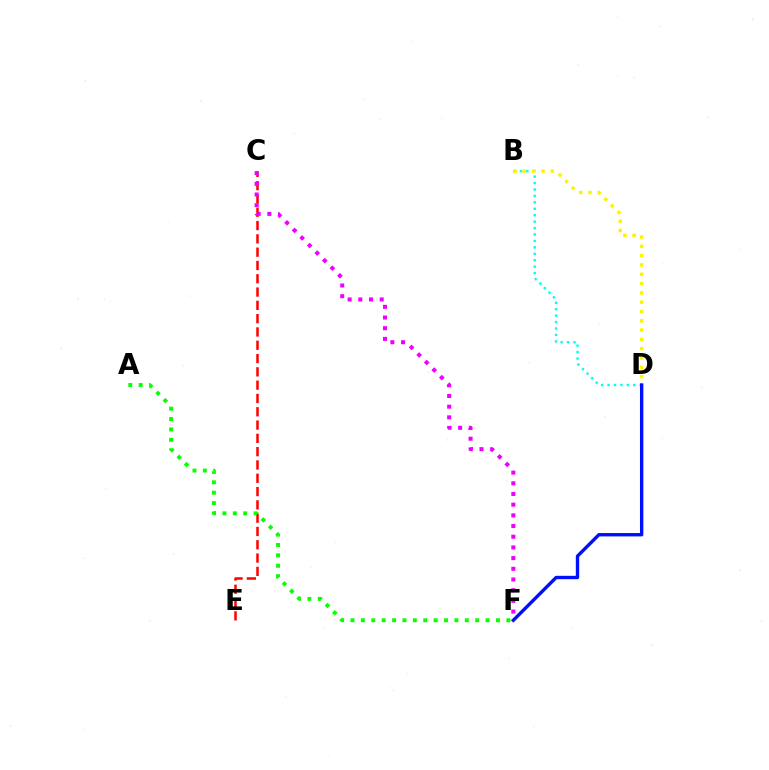{('B', 'D'): [{'color': '#00fff6', 'line_style': 'dotted', 'thickness': 1.75}, {'color': '#fcf500', 'line_style': 'dotted', 'thickness': 2.53}], ('D', 'F'): [{'color': '#0010ff', 'line_style': 'solid', 'thickness': 2.42}], ('C', 'E'): [{'color': '#ff0000', 'line_style': 'dashed', 'thickness': 1.81}], ('A', 'F'): [{'color': '#08ff00', 'line_style': 'dotted', 'thickness': 2.82}], ('C', 'F'): [{'color': '#ee00ff', 'line_style': 'dotted', 'thickness': 2.9}]}